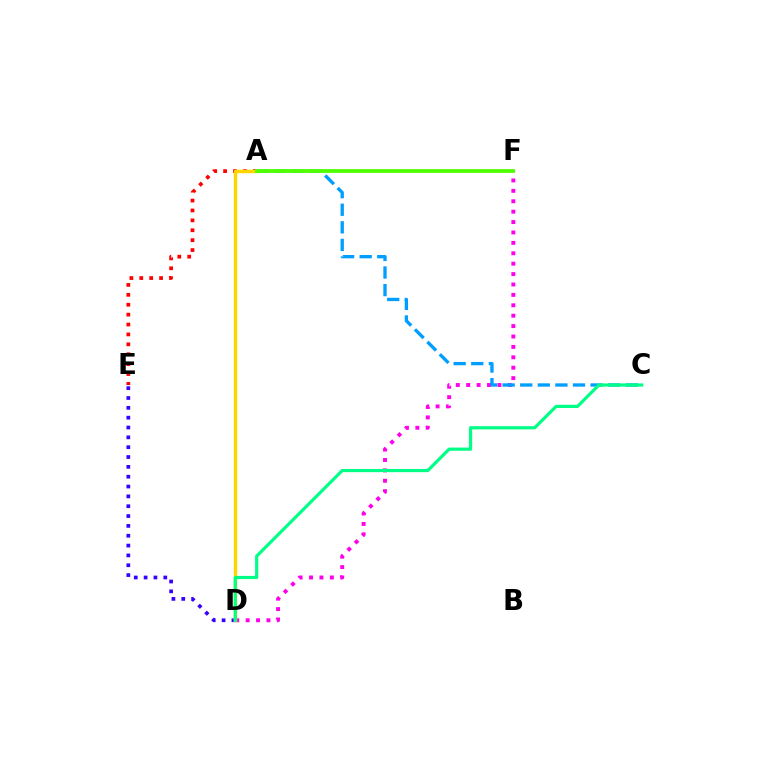{('D', 'E'): [{'color': '#3700ff', 'line_style': 'dotted', 'thickness': 2.67}], ('D', 'F'): [{'color': '#ff00ed', 'line_style': 'dotted', 'thickness': 2.83}], ('A', 'C'): [{'color': '#009eff', 'line_style': 'dashed', 'thickness': 2.39}], ('A', 'E'): [{'color': '#ff0000', 'line_style': 'dotted', 'thickness': 2.69}], ('A', 'D'): [{'color': '#ffd500', 'line_style': 'solid', 'thickness': 2.47}], ('A', 'F'): [{'color': '#4fff00', 'line_style': 'solid', 'thickness': 2.72}], ('C', 'D'): [{'color': '#00ff86', 'line_style': 'solid', 'thickness': 2.3}]}